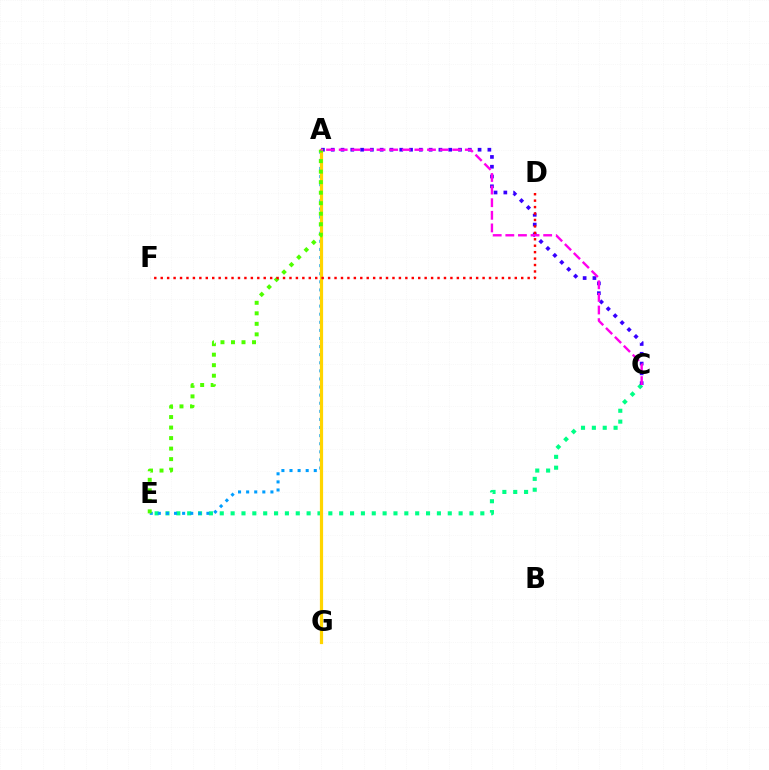{('C', 'E'): [{'color': '#00ff86', 'line_style': 'dotted', 'thickness': 2.95}], ('A', 'C'): [{'color': '#3700ff', 'line_style': 'dotted', 'thickness': 2.66}, {'color': '#ff00ed', 'line_style': 'dashed', 'thickness': 1.71}], ('A', 'E'): [{'color': '#009eff', 'line_style': 'dotted', 'thickness': 2.2}, {'color': '#4fff00', 'line_style': 'dotted', 'thickness': 2.86}], ('A', 'G'): [{'color': '#ffd500', 'line_style': 'solid', 'thickness': 2.31}], ('D', 'F'): [{'color': '#ff0000', 'line_style': 'dotted', 'thickness': 1.75}]}